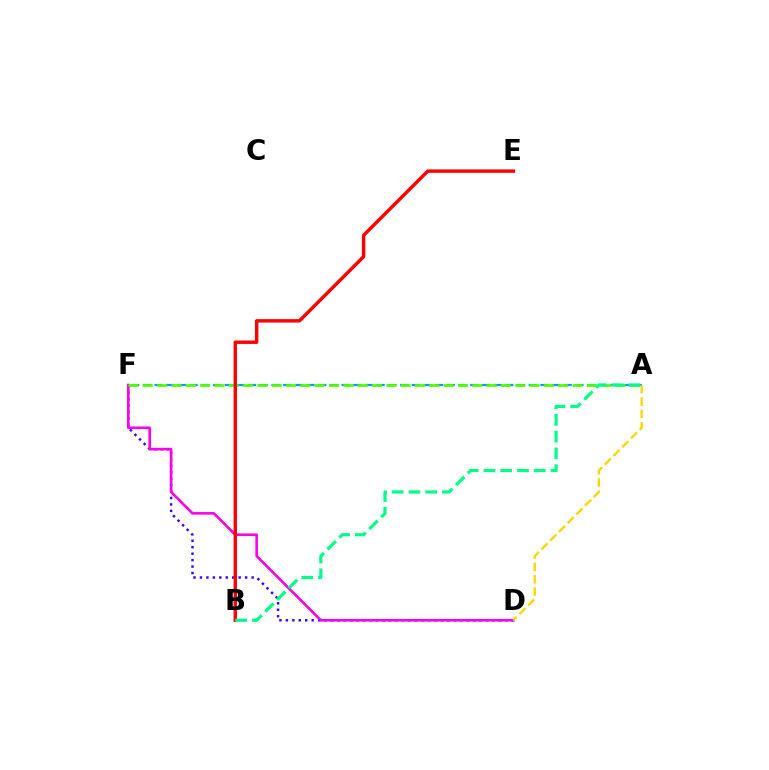{('A', 'F'): [{'color': '#009eff', 'line_style': 'dashed', 'thickness': 1.59}, {'color': '#4fff00', 'line_style': 'dashed', 'thickness': 1.95}], ('D', 'F'): [{'color': '#3700ff', 'line_style': 'dotted', 'thickness': 1.75}, {'color': '#ff00ed', 'line_style': 'solid', 'thickness': 1.88}], ('A', 'D'): [{'color': '#ffd500', 'line_style': 'dashed', 'thickness': 1.67}], ('B', 'E'): [{'color': '#ff0000', 'line_style': 'solid', 'thickness': 2.46}], ('A', 'B'): [{'color': '#00ff86', 'line_style': 'dashed', 'thickness': 2.28}]}